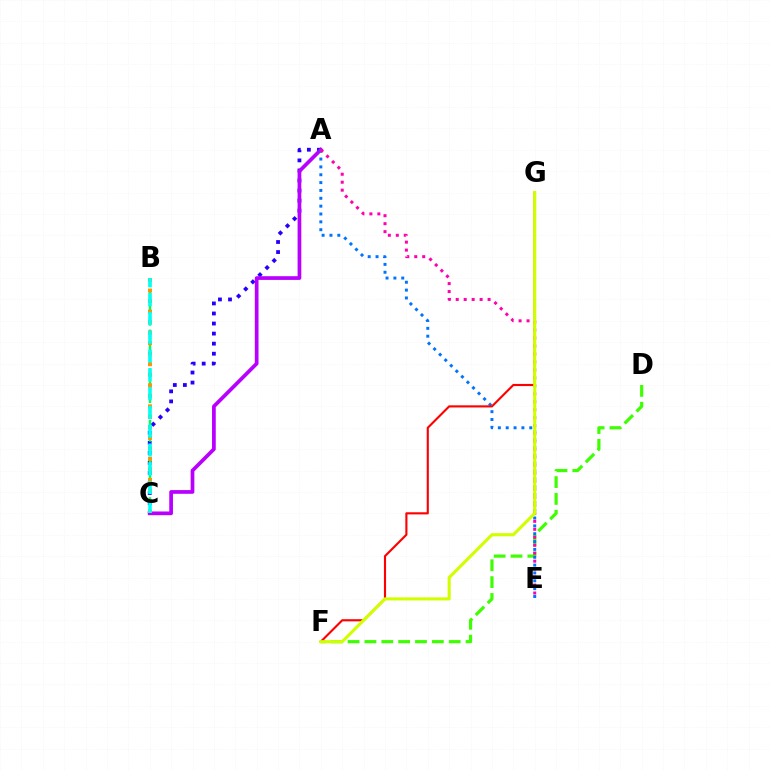{('A', 'C'): [{'color': '#2500ff', 'line_style': 'dotted', 'thickness': 2.73}, {'color': '#b900ff', 'line_style': 'solid', 'thickness': 2.67}], ('D', 'F'): [{'color': '#3dff00', 'line_style': 'dashed', 'thickness': 2.29}], ('B', 'C'): [{'color': '#00ff5c', 'line_style': 'dashed', 'thickness': 1.75}, {'color': '#ff9400', 'line_style': 'dotted', 'thickness': 2.86}, {'color': '#00fff6', 'line_style': 'dashed', 'thickness': 2.55}], ('A', 'E'): [{'color': '#0074ff', 'line_style': 'dotted', 'thickness': 2.13}, {'color': '#ff00ac', 'line_style': 'dotted', 'thickness': 2.16}], ('F', 'G'): [{'color': '#ff0000', 'line_style': 'solid', 'thickness': 1.53}, {'color': '#d1ff00', 'line_style': 'solid', 'thickness': 2.22}]}